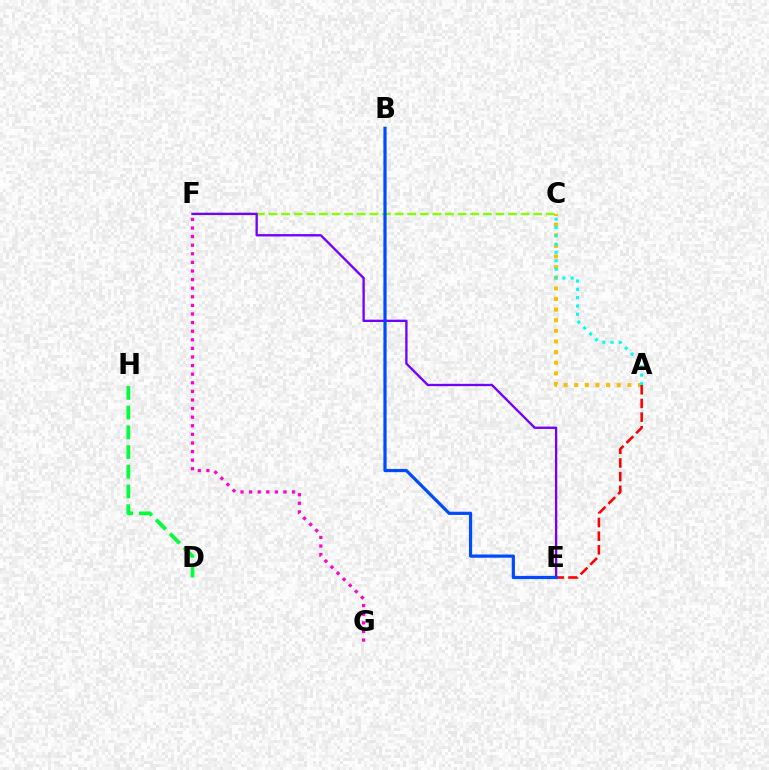{('C', 'F'): [{'color': '#84ff00', 'line_style': 'dashed', 'thickness': 1.71}], ('A', 'C'): [{'color': '#ffbd00', 'line_style': 'dotted', 'thickness': 2.89}, {'color': '#00fff6', 'line_style': 'dotted', 'thickness': 2.26}], ('F', 'G'): [{'color': '#ff00cf', 'line_style': 'dotted', 'thickness': 2.34}], ('A', 'E'): [{'color': '#ff0000', 'line_style': 'dashed', 'thickness': 1.86}], ('E', 'F'): [{'color': '#7200ff', 'line_style': 'solid', 'thickness': 1.68}], ('B', 'E'): [{'color': '#004bff', 'line_style': 'solid', 'thickness': 2.31}], ('D', 'H'): [{'color': '#00ff39', 'line_style': 'dashed', 'thickness': 2.68}]}